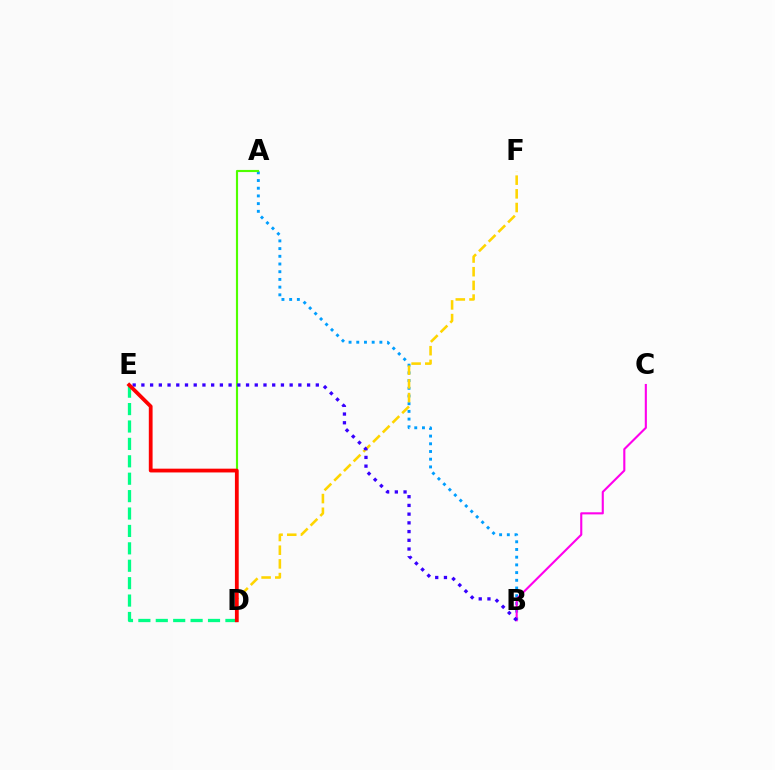{('A', 'B'): [{'color': '#009eff', 'line_style': 'dotted', 'thickness': 2.09}], ('D', 'F'): [{'color': '#ffd500', 'line_style': 'dashed', 'thickness': 1.86}], ('B', 'C'): [{'color': '#ff00ed', 'line_style': 'solid', 'thickness': 1.52}], ('A', 'D'): [{'color': '#4fff00', 'line_style': 'solid', 'thickness': 1.54}], ('D', 'E'): [{'color': '#00ff86', 'line_style': 'dashed', 'thickness': 2.36}, {'color': '#ff0000', 'line_style': 'solid', 'thickness': 2.72}], ('B', 'E'): [{'color': '#3700ff', 'line_style': 'dotted', 'thickness': 2.37}]}